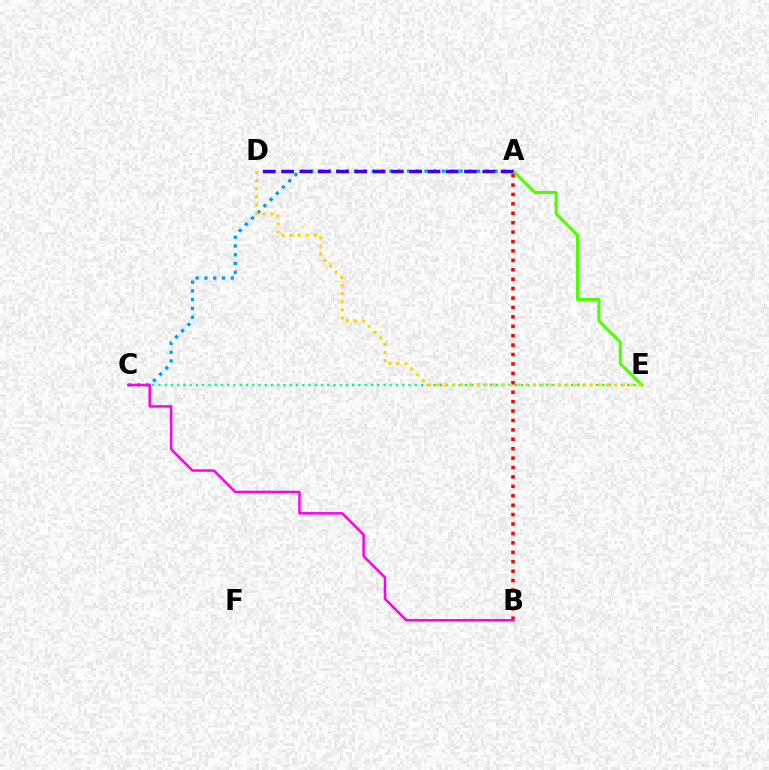{('C', 'E'): [{'color': '#00ff86', 'line_style': 'dotted', 'thickness': 1.7}], ('A', 'C'): [{'color': '#009eff', 'line_style': 'dotted', 'thickness': 2.38}], ('A', 'E'): [{'color': '#4fff00', 'line_style': 'solid', 'thickness': 2.2}], ('A', 'B'): [{'color': '#ff0000', 'line_style': 'dotted', 'thickness': 2.56}], ('B', 'C'): [{'color': '#ff00ed', 'line_style': 'solid', 'thickness': 1.81}], ('A', 'D'): [{'color': '#3700ff', 'line_style': 'dashed', 'thickness': 2.49}], ('D', 'E'): [{'color': '#ffd500', 'line_style': 'dotted', 'thickness': 2.2}]}